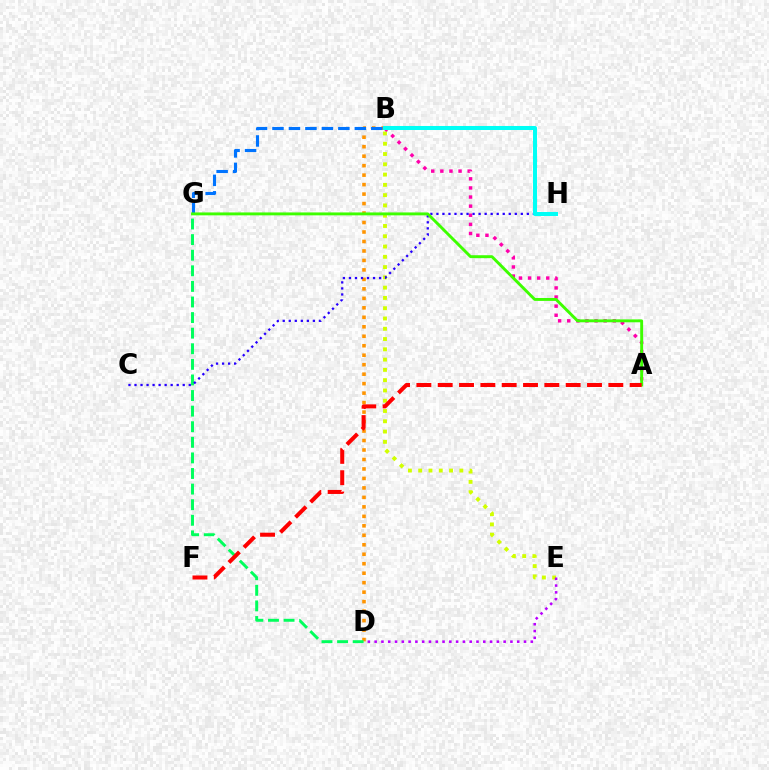{('B', 'D'): [{'color': '#ff9400', 'line_style': 'dotted', 'thickness': 2.58}], ('B', 'E'): [{'color': '#d1ff00', 'line_style': 'dotted', 'thickness': 2.79}], ('A', 'B'): [{'color': '#ff00ac', 'line_style': 'dotted', 'thickness': 2.47}], ('D', 'E'): [{'color': '#b900ff', 'line_style': 'dotted', 'thickness': 1.84}], ('D', 'G'): [{'color': '#00ff5c', 'line_style': 'dashed', 'thickness': 2.12}], ('B', 'G'): [{'color': '#0074ff', 'line_style': 'dashed', 'thickness': 2.24}], ('C', 'H'): [{'color': '#2500ff', 'line_style': 'dotted', 'thickness': 1.64}], ('A', 'G'): [{'color': '#3dff00', 'line_style': 'solid', 'thickness': 2.09}], ('B', 'H'): [{'color': '#00fff6', 'line_style': 'solid', 'thickness': 2.9}], ('A', 'F'): [{'color': '#ff0000', 'line_style': 'dashed', 'thickness': 2.9}]}